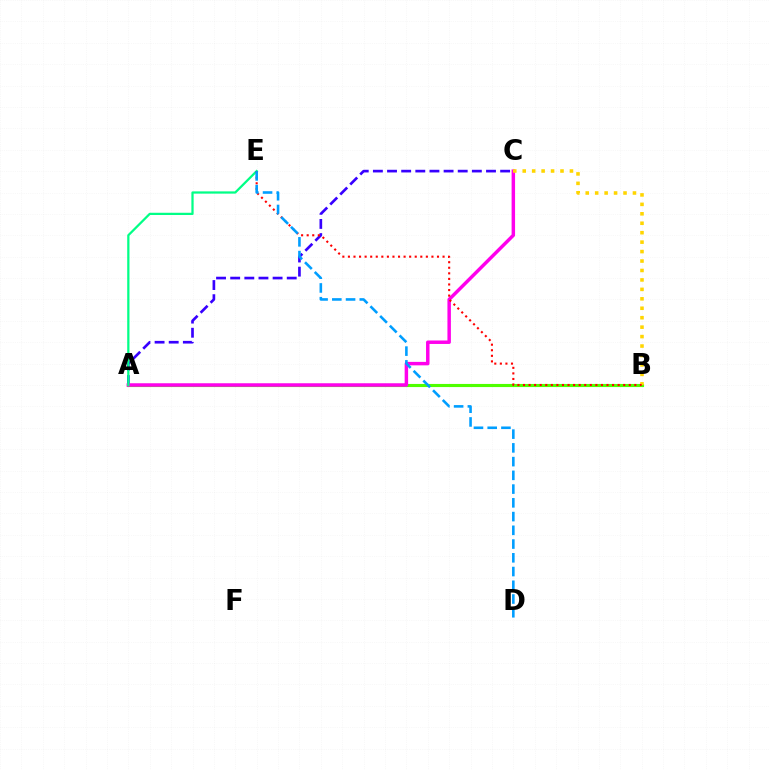{('A', 'B'): [{'color': '#4fff00', 'line_style': 'solid', 'thickness': 2.24}], ('A', 'C'): [{'color': '#3700ff', 'line_style': 'dashed', 'thickness': 1.92}, {'color': '#ff00ed', 'line_style': 'solid', 'thickness': 2.5}], ('B', 'C'): [{'color': '#ffd500', 'line_style': 'dotted', 'thickness': 2.57}], ('A', 'E'): [{'color': '#00ff86', 'line_style': 'solid', 'thickness': 1.62}], ('B', 'E'): [{'color': '#ff0000', 'line_style': 'dotted', 'thickness': 1.51}], ('D', 'E'): [{'color': '#009eff', 'line_style': 'dashed', 'thickness': 1.87}]}